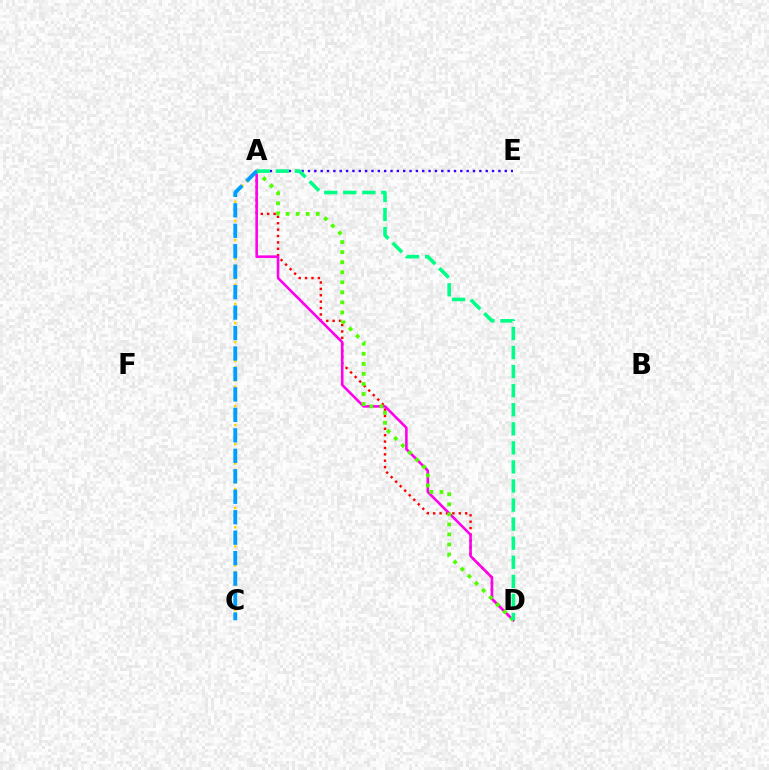{('A', 'D'): [{'color': '#ff0000', 'line_style': 'dotted', 'thickness': 1.74}, {'color': '#ff00ed', 'line_style': 'solid', 'thickness': 1.87}, {'color': '#4fff00', 'line_style': 'dotted', 'thickness': 2.73}, {'color': '#00ff86', 'line_style': 'dashed', 'thickness': 2.59}], ('A', 'E'): [{'color': '#3700ff', 'line_style': 'dotted', 'thickness': 1.72}], ('A', 'C'): [{'color': '#ffd500', 'line_style': 'dotted', 'thickness': 1.73}, {'color': '#009eff', 'line_style': 'dashed', 'thickness': 2.78}]}